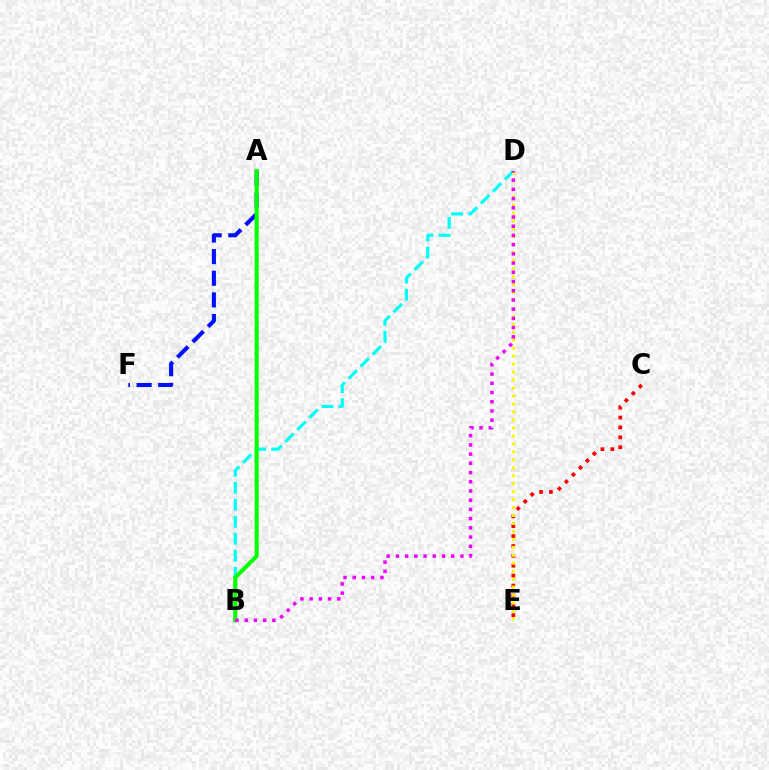{('A', 'F'): [{'color': '#0010ff', 'line_style': 'dashed', 'thickness': 2.94}], ('B', 'D'): [{'color': '#00fff6', 'line_style': 'dashed', 'thickness': 2.31}, {'color': '#ee00ff', 'line_style': 'dotted', 'thickness': 2.5}], ('A', 'B'): [{'color': '#08ff00', 'line_style': 'solid', 'thickness': 2.95}], ('C', 'E'): [{'color': '#ff0000', 'line_style': 'dotted', 'thickness': 2.69}], ('D', 'E'): [{'color': '#fcf500', 'line_style': 'dotted', 'thickness': 2.16}]}